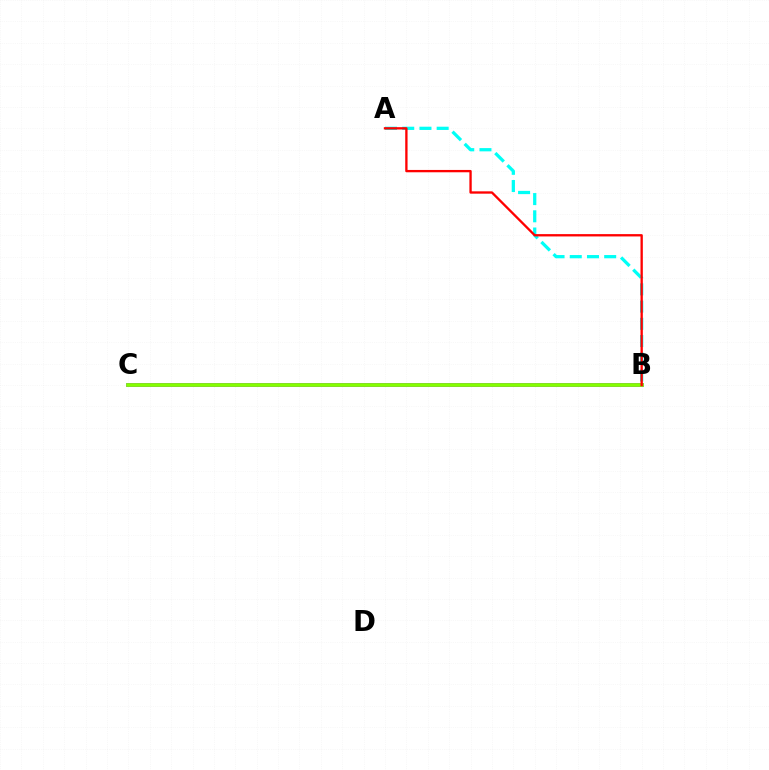{('B', 'C'): [{'color': '#7200ff', 'line_style': 'solid', 'thickness': 2.62}, {'color': '#84ff00', 'line_style': 'solid', 'thickness': 2.66}], ('A', 'B'): [{'color': '#00fff6', 'line_style': 'dashed', 'thickness': 2.34}, {'color': '#ff0000', 'line_style': 'solid', 'thickness': 1.68}]}